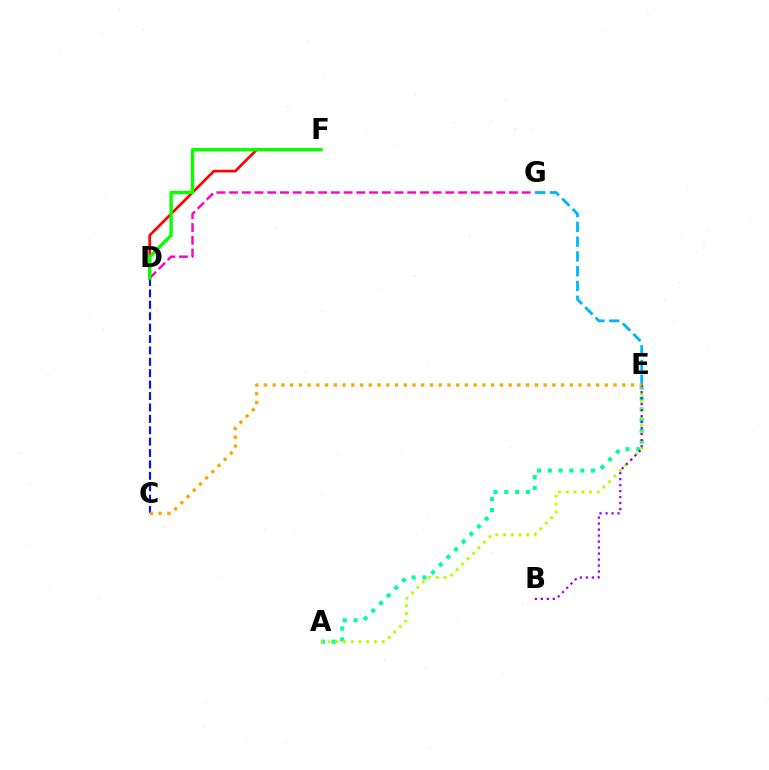{('A', 'E'): [{'color': '#00ff9d', 'line_style': 'dotted', 'thickness': 2.94}, {'color': '#b3ff00', 'line_style': 'dotted', 'thickness': 2.1}], ('E', 'G'): [{'color': '#00b5ff', 'line_style': 'dashed', 'thickness': 2.01}], ('D', 'F'): [{'color': '#ff0000', 'line_style': 'solid', 'thickness': 1.92}, {'color': '#08ff00', 'line_style': 'solid', 'thickness': 2.41}], ('B', 'E'): [{'color': '#9b00ff', 'line_style': 'dotted', 'thickness': 1.63}], ('D', 'G'): [{'color': '#ff00bd', 'line_style': 'dashed', 'thickness': 1.73}], ('C', 'D'): [{'color': '#0010ff', 'line_style': 'dashed', 'thickness': 1.55}], ('C', 'E'): [{'color': '#ffa500', 'line_style': 'dotted', 'thickness': 2.37}]}